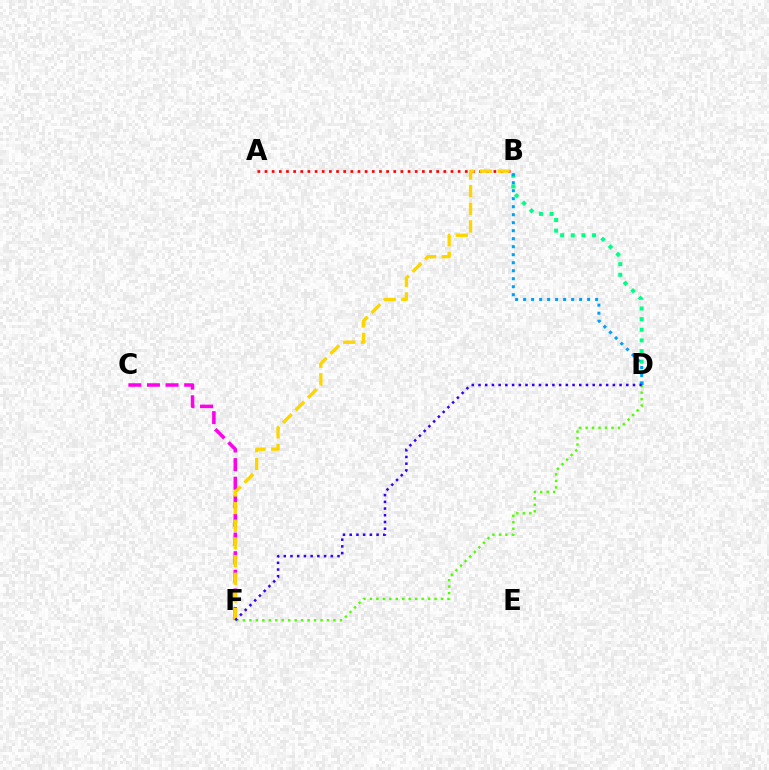{('C', 'F'): [{'color': '#ff00ed', 'line_style': 'dashed', 'thickness': 2.53}], ('B', 'D'): [{'color': '#00ff86', 'line_style': 'dotted', 'thickness': 2.89}, {'color': '#009eff', 'line_style': 'dotted', 'thickness': 2.17}], ('A', 'B'): [{'color': '#ff0000', 'line_style': 'dotted', 'thickness': 1.94}], ('D', 'F'): [{'color': '#4fff00', 'line_style': 'dotted', 'thickness': 1.76}, {'color': '#3700ff', 'line_style': 'dotted', 'thickness': 1.83}], ('B', 'F'): [{'color': '#ffd500', 'line_style': 'dashed', 'thickness': 2.4}]}